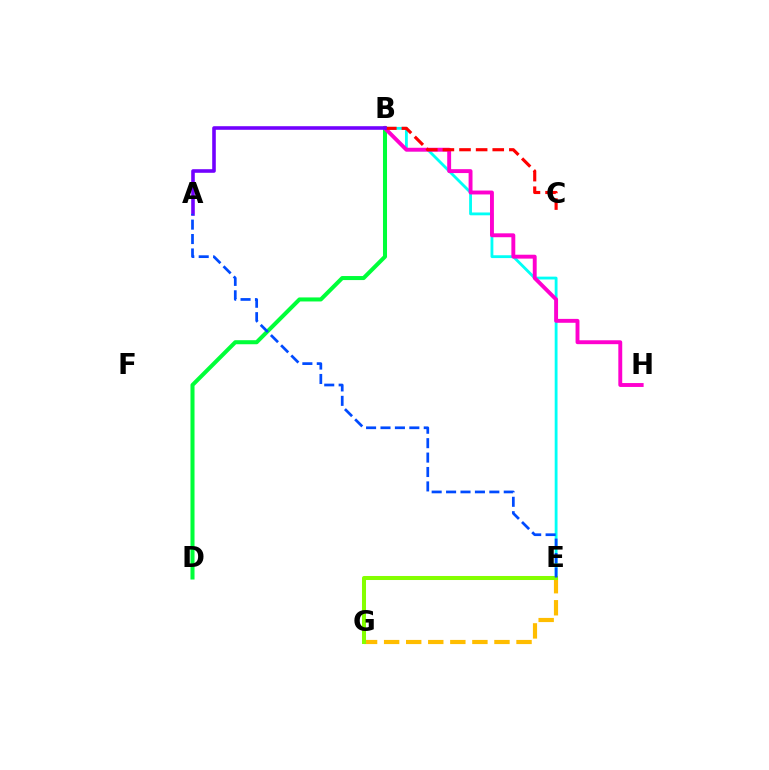{('B', 'D'): [{'color': '#00ff39', 'line_style': 'solid', 'thickness': 2.91}], ('E', 'G'): [{'color': '#ffbd00', 'line_style': 'dashed', 'thickness': 3.0}, {'color': '#84ff00', 'line_style': 'solid', 'thickness': 2.9}], ('B', 'E'): [{'color': '#00fff6', 'line_style': 'solid', 'thickness': 2.04}], ('B', 'H'): [{'color': '#ff00cf', 'line_style': 'solid', 'thickness': 2.81}], ('B', 'C'): [{'color': '#ff0000', 'line_style': 'dashed', 'thickness': 2.26}], ('A', 'B'): [{'color': '#7200ff', 'line_style': 'solid', 'thickness': 2.58}], ('A', 'E'): [{'color': '#004bff', 'line_style': 'dashed', 'thickness': 1.96}]}